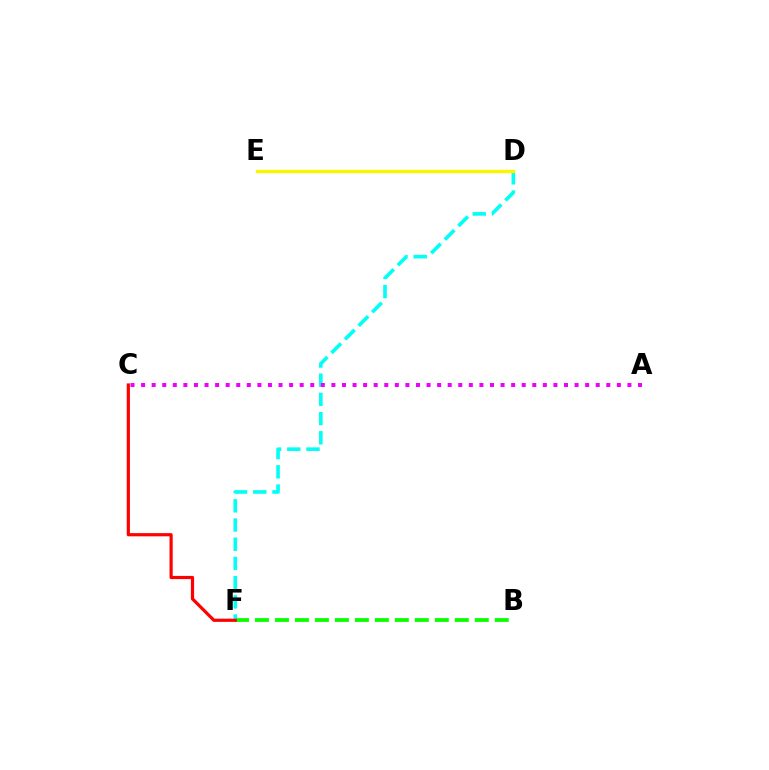{('B', 'F'): [{'color': '#08ff00', 'line_style': 'dashed', 'thickness': 2.71}], ('D', 'F'): [{'color': '#00fff6', 'line_style': 'dashed', 'thickness': 2.61}], ('A', 'C'): [{'color': '#ee00ff', 'line_style': 'dotted', 'thickness': 2.87}], ('D', 'E'): [{'color': '#0010ff', 'line_style': 'dashed', 'thickness': 1.88}, {'color': '#fcf500', 'line_style': 'solid', 'thickness': 2.45}], ('C', 'F'): [{'color': '#ff0000', 'line_style': 'solid', 'thickness': 2.29}]}